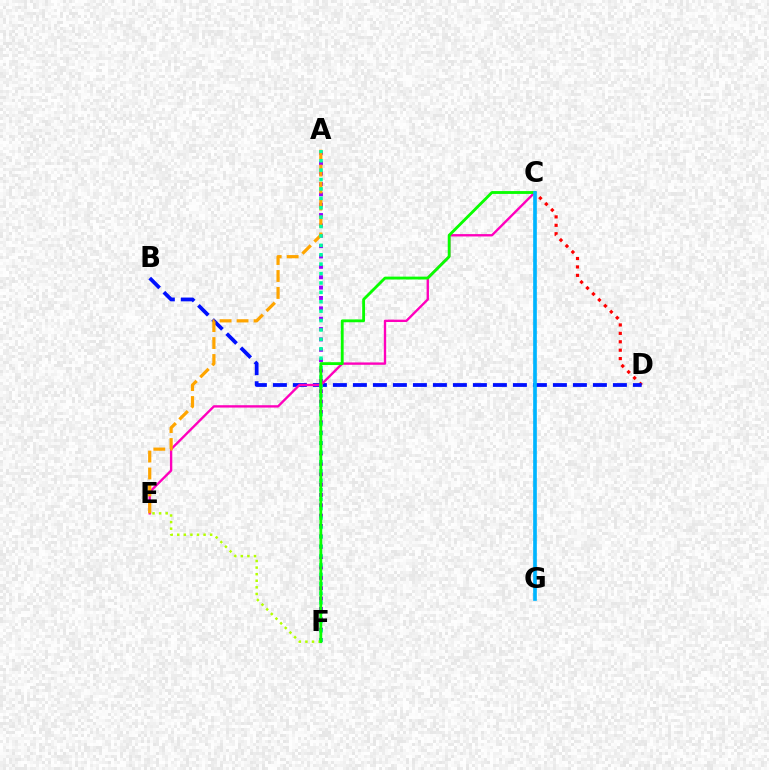{('C', 'D'): [{'color': '#ff0000', 'line_style': 'dotted', 'thickness': 2.29}], ('A', 'F'): [{'color': '#9b00ff', 'line_style': 'dotted', 'thickness': 2.82}, {'color': '#00ff9d', 'line_style': 'dotted', 'thickness': 2.55}], ('B', 'D'): [{'color': '#0010ff', 'line_style': 'dashed', 'thickness': 2.72}], ('C', 'E'): [{'color': '#ff00bd', 'line_style': 'solid', 'thickness': 1.7}], ('A', 'E'): [{'color': '#ffa500', 'line_style': 'dashed', 'thickness': 2.3}], ('E', 'F'): [{'color': '#b3ff00', 'line_style': 'dotted', 'thickness': 1.79}], ('C', 'F'): [{'color': '#08ff00', 'line_style': 'solid', 'thickness': 2.05}], ('C', 'G'): [{'color': '#00b5ff', 'line_style': 'solid', 'thickness': 2.64}]}